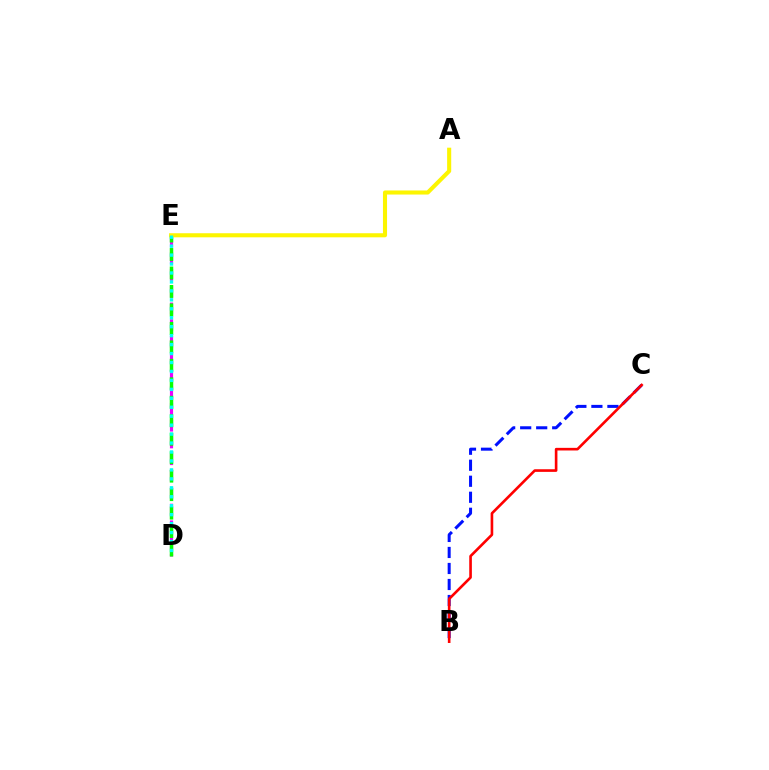{('D', 'E'): [{'color': '#ee00ff', 'line_style': 'dashed', 'thickness': 2.28}, {'color': '#08ff00', 'line_style': 'dashed', 'thickness': 2.51}, {'color': '#00fff6', 'line_style': 'dotted', 'thickness': 2.43}], ('B', 'C'): [{'color': '#0010ff', 'line_style': 'dashed', 'thickness': 2.18}, {'color': '#ff0000', 'line_style': 'solid', 'thickness': 1.89}], ('A', 'E'): [{'color': '#fcf500', 'line_style': 'solid', 'thickness': 2.94}]}